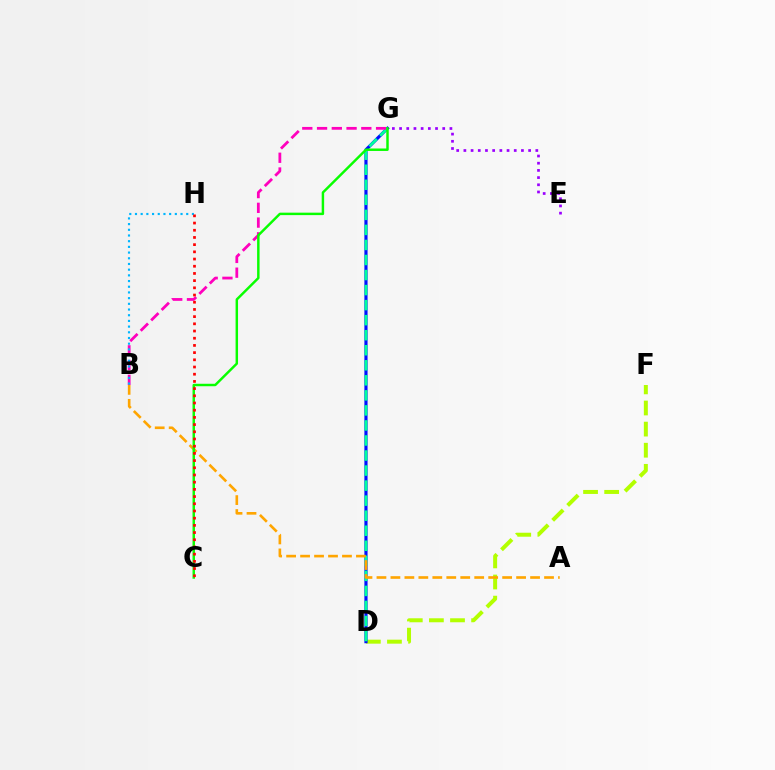{('E', 'G'): [{'color': '#9b00ff', 'line_style': 'dotted', 'thickness': 1.95}], ('D', 'F'): [{'color': '#b3ff00', 'line_style': 'dashed', 'thickness': 2.87}], ('D', 'G'): [{'color': '#0010ff', 'line_style': 'solid', 'thickness': 2.27}, {'color': '#00ff9d', 'line_style': 'dashed', 'thickness': 2.04}], ('B', 'G'): [{'color': '#ff00bd', 'line_style': 'dashed', 'thickness': 2.01}], ('B', 'H'): [{'color': '#00b5ff', 'line_style': 'dotted', 'thickness': 1.55}], ('A', 'B'): [{'color': '#ffa500', 'line_style': 'dashed', 'thickness': 1.9}], ('C', 'G'): [{'color': '#08ff00', 'line_style': 'solid', 'thickness': 1.77}], ('C', 'H'): [{'color': '#ff0000', 'line_style': 'dotted', 'thickness': 1.96}]}